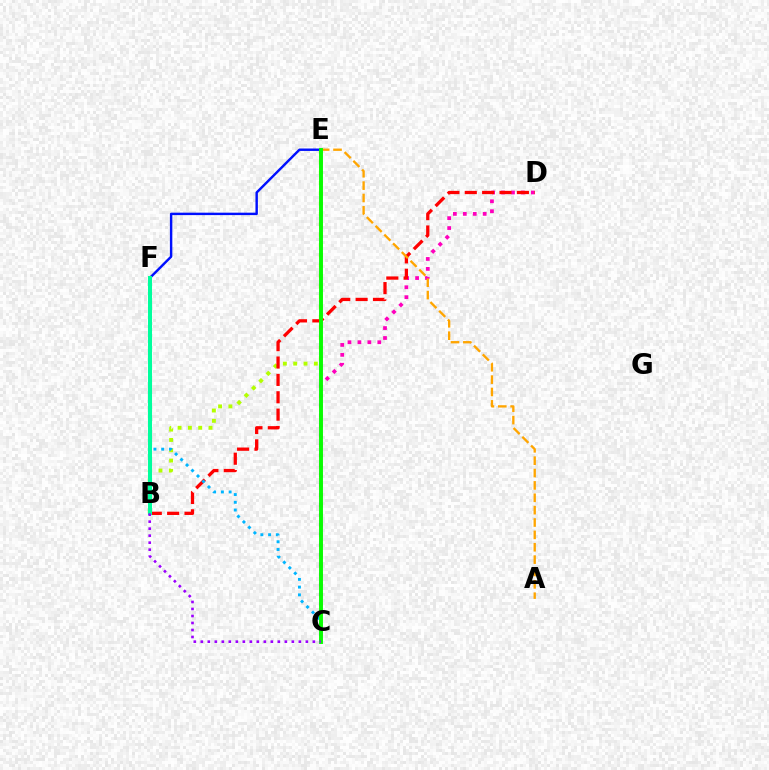{('C', 'D'): [{'color': '#ff00bd', 'line_style': 'dotted', 'thickness': 2.7}], ('B', 'E'): [{'color': '#b3ff00', 'line_style': 'dotted', 'thickness': 2.8}], ('B', 'D'): [{'color': '#ff0000', 'line_style': 'dashed', 'thickness': 2.36}], ('E', 'F'): [{'color': '#0010ff', 'line_style': 'solid', 'thickness': 1.75}], ('A', 'E'): [{'color': '#ffa500', 'line_style': 'dashed', 'thickness': 1.68}], ('C', 'F'): [{'color': '#00b5ff', 'line_style': 'dotted', 'thickness': 2.1}], ('B', 'F'): [{'color': '#00ff9d', 'line_style': 'solid', 'thickness': 2.9}], ('C', 'E'): [{'color': '#08ff00', 'line_style': 'solid', 'thickness': 2.82}], ('B', 'C'): [{'color': '#9b00ff', 'line_style': 'dotted', 'thickness': 1.9}]}